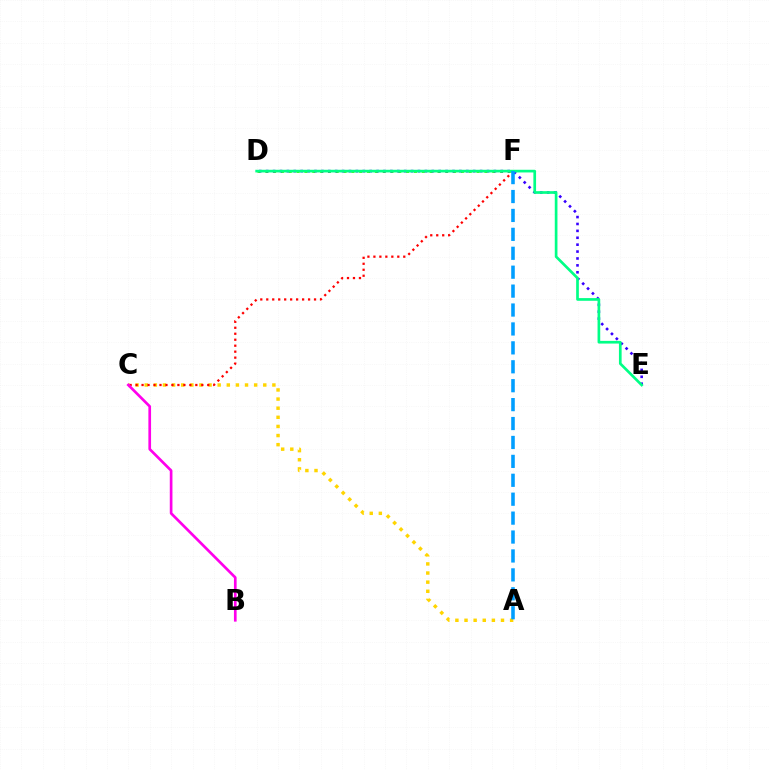{('A', 'C'): [{'color': '#ffd500', 'line_style': 'dotted', 'thickness': 2.48}], ('C', 'F'): [{'color': '#ff0000', 'line_style': 'dotted', 'thickness': 1.62}], ('B', 'C'): [{'color': '#ff00ed', 'line_style': 'solid', 'thickness': 1.93}], ('D', 'F'): [{'color': '#4fff00', 'line_style': 'dotted', 'thickness': 2.13}], ('D', 'E'): [{'color': '#3700ff', 'line_style': 'dotted', 'thickness': 1.87}, {'color': '#00ff86', 'line_style': 'solid', 'thickness': 1.93}], ('A', 'F'): [{'color': '#009eff', 'line_style': 'dashed', 'thickness': 2.57}]}